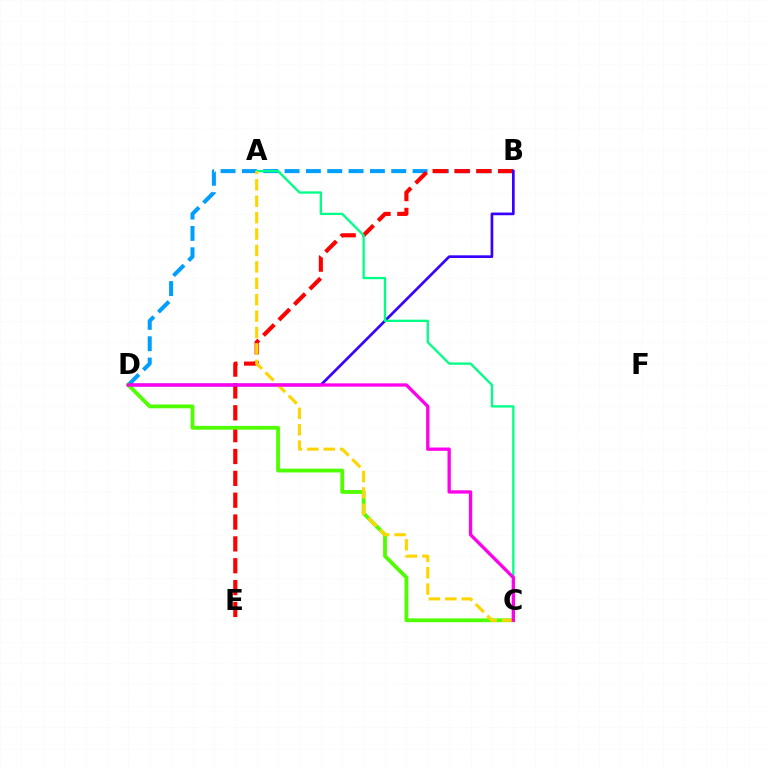{('B', 'D'): [{'color': '#009eff', 'line_style': 'dashed', 'thickness': 2.9}, {'color': '#3700ff', 'line_style': 'solid', 'thickness': 1.94}], ('B', 'E'): [{'color': '#ff0000', 'line_style': 'dashed', 'thickness': 2.97}], ('A', 'C'): [{'color': '#00ff86', 'line_style': 'solid', 'thickness': 1.66}, {'color': '#ffd500', 'line_style': 'dashed', 'thickness': 2.23}], ('C', 'D'): [{'color': '#4fff00', 'line_style': 'solid', 'thickness': 2.74}, {'color': '#ff00ed', 'line_style': 'solid', 'thickness': 2.38}]}